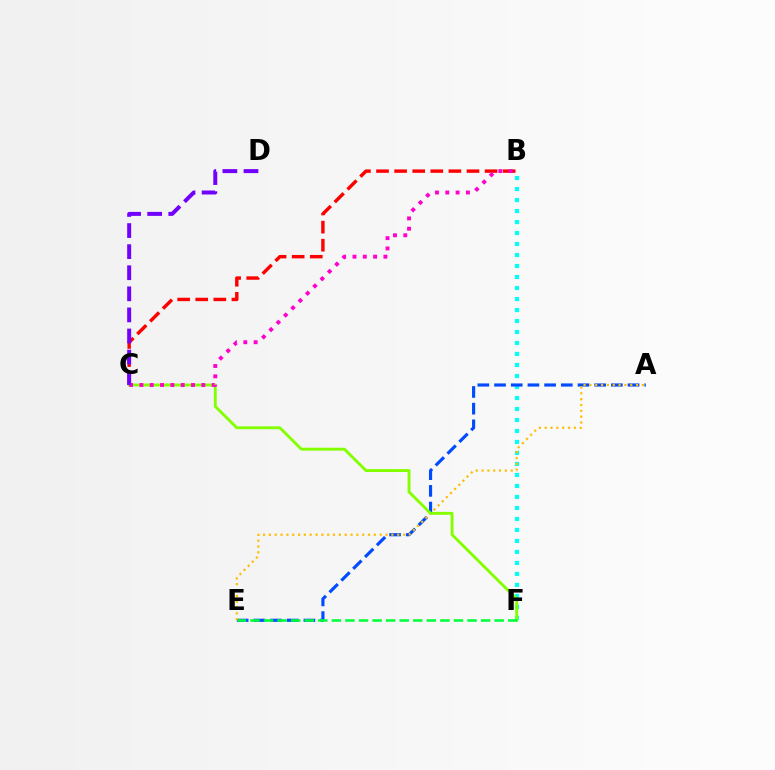{('B', 'F'): [{'color': '#00fff6', 'line_style': 'dotted', 'thickness': 2.99}], ('B', 'C'): [{'color': '#ff0000', 'line_style': 'dashed', 'thickness': 2.46}, {'color': '#ff00cf', 'line_style': 'dotted', 'thickness': 2.8}], ('A', 'E'): [{'color': '#004bff', 'line_style': 'dashed', 'thickness': 2.27}, {'color': '#ffbd00', 'line_style': 'dotted', 'thickness': 1.58}], ('C', 'F'): [{'color': '#84ff00', 'line_style': 'solid', 'thickness': 2.08}], ('C', 'D'): [{'color': '#7200ff', 'line_style': 'dashed', 'thickness': 2.86}], ('E', 'F'): [{'color': '#00ff39', 'line_style': 'dashed', 'thickness': 1.84}]}